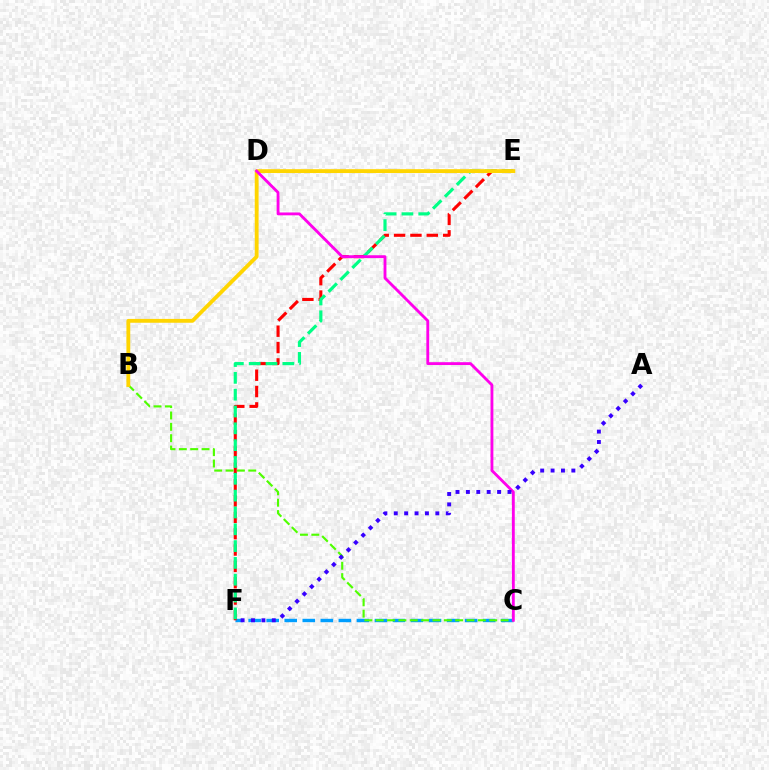{('C', 'F'): [{'color': '#009eff', 'line_style': 'dashed', 'thickness': 2.45}], ('E', 'F'): [{'color': '#ff0000', 'line_style': 'dashed', 'thickness': 2.22}, {'color': '#00ff86', 'line_style': 'dashed', 'thickness': 2.29}], ('B', 'C'): [{'color': '#4fff00', 'line_style': 'dashed', 'thickness': 1.54}], ('B', 'E'): [{'color': '#ffd500', 'line_style': 'solid', 'thickness': 2.76}], ('C', 'D'): [{'color': '#ff00ed', 'line_style': 'solid', 'thickness': 2.05}], ('A', 'F'): [{'color': '#3700ff', 'line_style': 'dotted', 'thickness': 2.82}]}